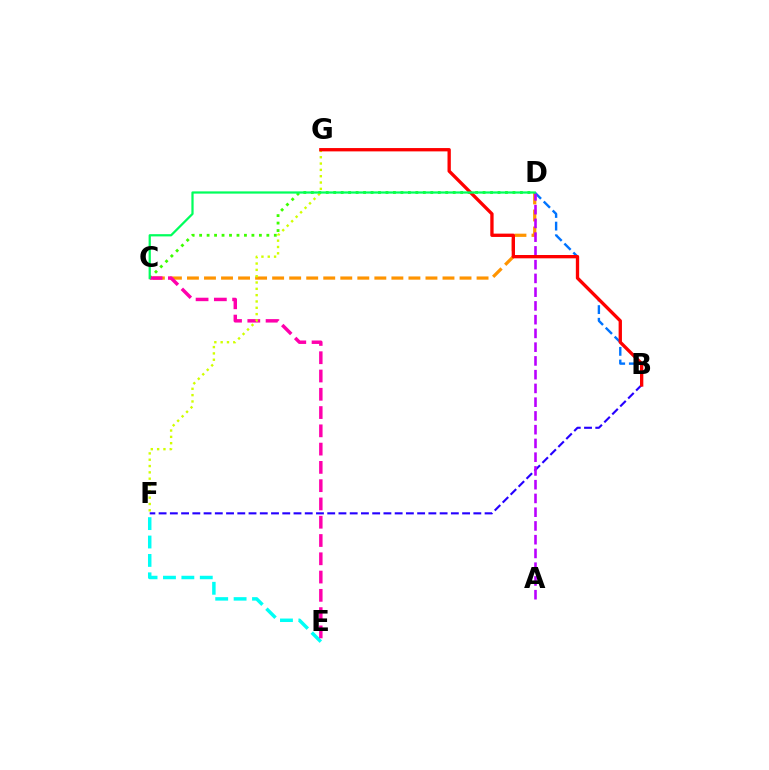{('E', 'F'): [{'color': '#00fff6', 'line_style': 'dashed', 'thickness': 2.5}], ('C', 'D'): [{'color': '#3dff00', 'line_style': 'dotted', 'thickness': 2.03}, {'color': '#ff9400', 'line_style': 'dashed', 'thickness': 2.31}, {'color': '#00ff5c', 'line_style': 'solid', 'thickness': 1.61}], ('B', 'D'): [{'color': '#0074ff', 'line_style': 'dashed', 'thickness': 1.72}], ('C', 'E'): [{'color': '#ff00ac', 'line_style': 'dashed', 'thickness': 2.48}], ('B', 'F'): [{'color': '#2500ff', 'line_style': 'dashed', 'thickness': 1.53}], ('F', 'G'): [{'color': '#d1ff00', 'line_style': 'dotted', 'thickness': 1.72}], ('A', 'D'): [{'color': '#b900ff', 'line_style': 'dashed', 'thickness': 1.87}], ('B', 'G'): [{'color': '#ff0000', 'line_style': 'solid', 'thickness': 2.39}]}